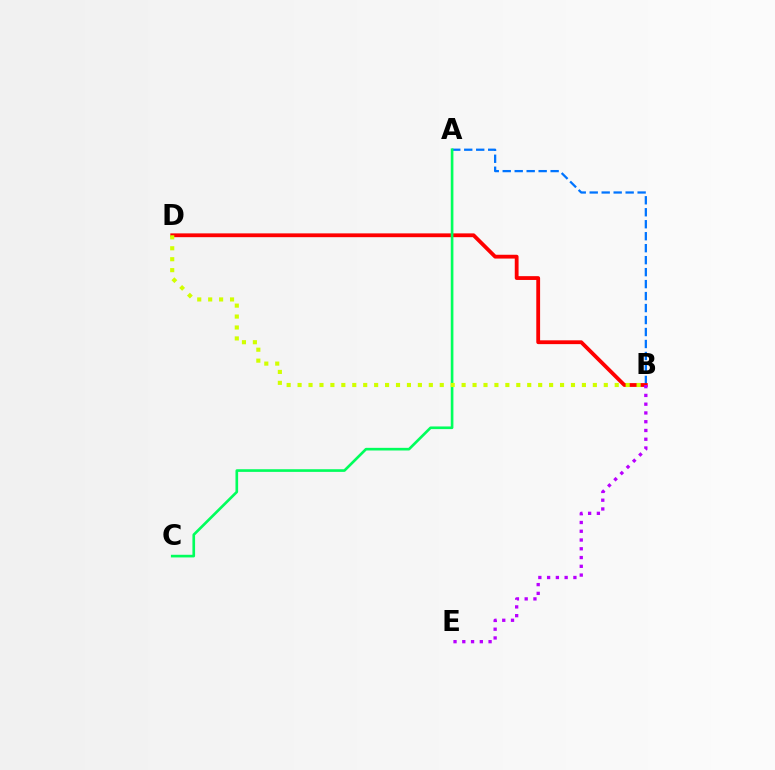{('A', 'B'): [{'color': '#0074ff', 'line_style': 'dashed', 'thickness': 1.63}], ('B', 'D'): [{'color': '#ff0000', 'line_style': 'solid', 'thickness': 2.74}, {'color': '#d1ff00', 'line_style': 'dotted', 'thickness': 2.97}], ('A', 'C'): [{'color': '#00ff5c', 'line_style': 'solid', 'thickness': 1.91}], ('B', 'E'): [{'color': '#b900ff', 'line_style': 'dotted', 'thickness': 2.38}]}